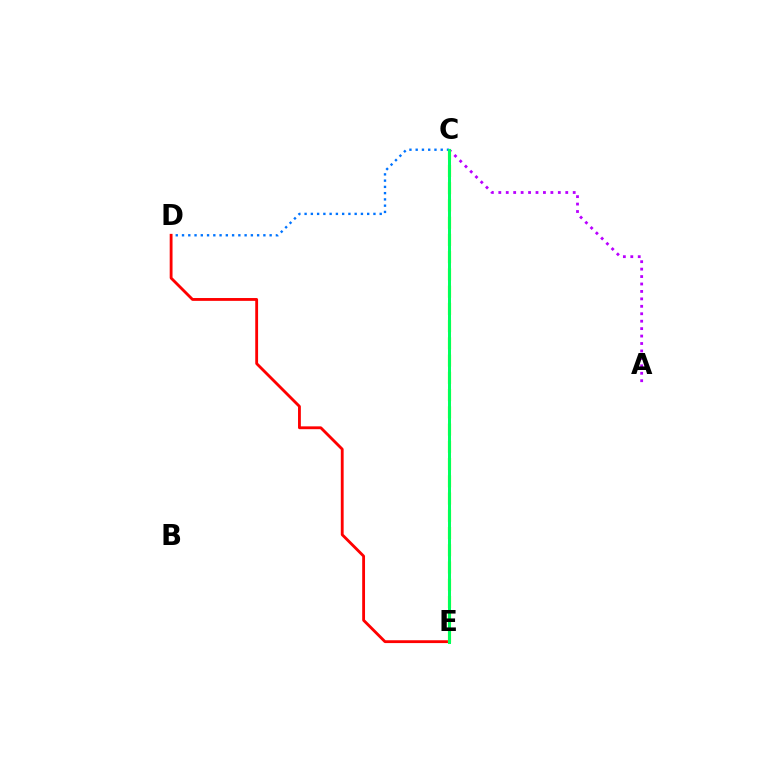{('C', 'D'): [{'color': '#0074ff', 'line_style': 'dotted', 'thickness': 1.7}], ('D', 'E'): [{'color': '#ff0000', 'line_style': 'solid', 'thickness': 2.04}], ('A', 'C'): [{'color': '#b900ff', 'line_style': 'dotted', 'thickness': 2.02}], ('C', 'E'): [{'color': '#d1ff00', 'line_style': 'dashed', 'thickness': 2.34}, {'color': '#00ff5c', 'line_style': 'solid', 'thickness': 2.16}]}